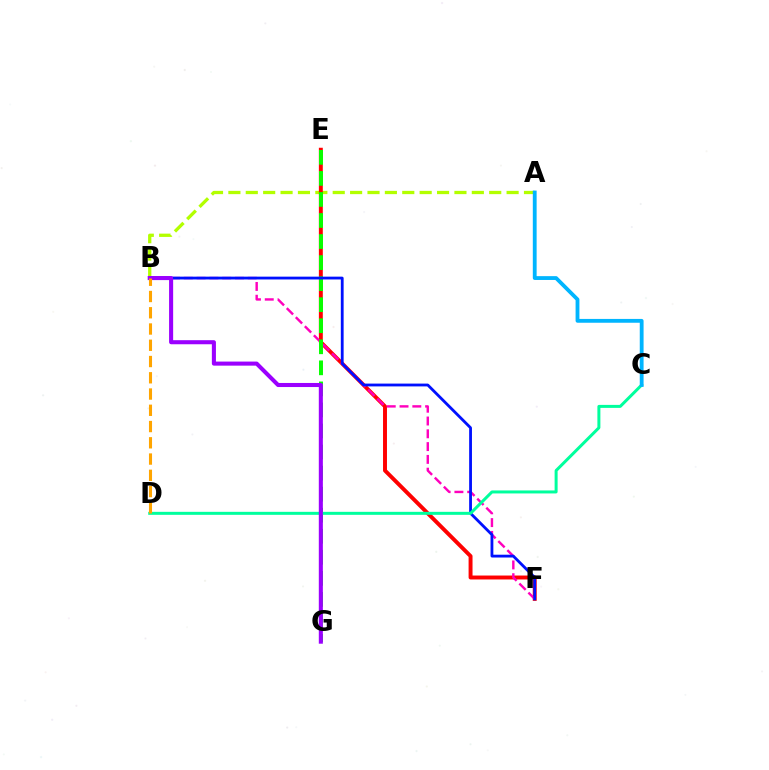{('A', 'B'): [{'color': '#b3ff00', 'line_style': 'dashed', 'thickness': 2.36}], ('E', 'F'): [{'color': '#ff0000', 'line_style': 'solid', 'thickness': 2.83}], ('B', 'F'): [{'color': '#ff00bd', 'line_style': 'dashed', 'thickness': 1.74}, {'color': '#0010ff', 'line_style': 'solid', 'thickness': 2.02}], ('E', 'G'): [{'color': '#08ff00', 'line_style': 'dashed', 'thickness': 2.86}], ('C', 'D'): [{'color': '#00ff9d', 'line_style': 'solid', 'thickness': 2.16}], ('A', 'C'): [{'color': '#00b5ff', 'line_style': 'solid', 'thickness': 2.75}], ('B', 'G'): [{'color': '#9b00ff', 'line_style': 'solid', 'thickness': 2.93}], ('B', 'D'): [{'color': '#ffa500', 'line_style': 'dashed', 'thickness': 2.21}]}